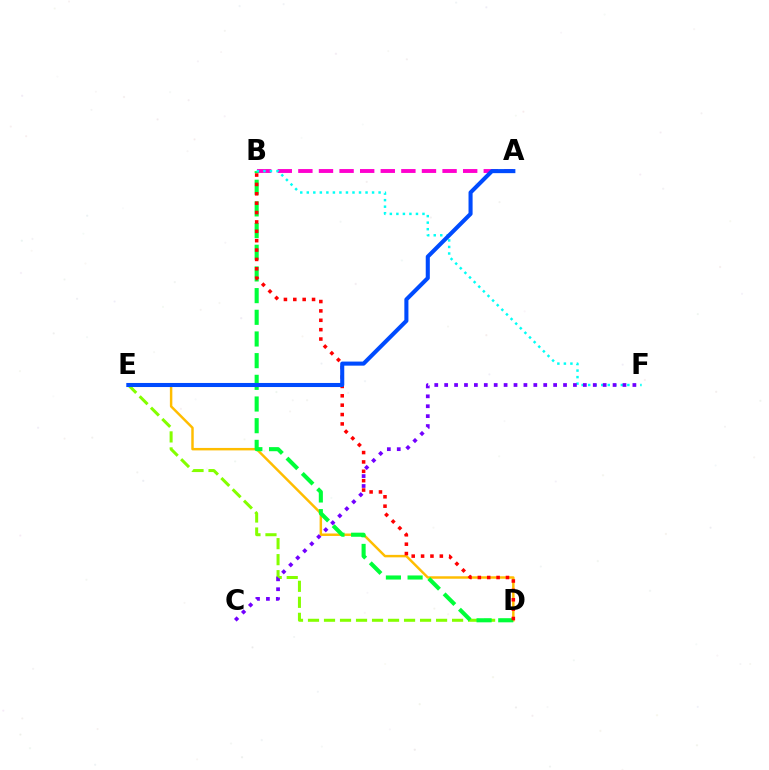{('D', 'E'): [{'color': '#84ff00', 'line_style': 'dashed', 'thickness': 2.17}, {'color': '#ffbd00', 'line_style': 'solid', 'thickness': 1.77}], ('A', 'B'): [{'color': '#ff00cf', 'line_style': 'dashed', 'thickness': 2.8}], ('B', 'D'): [{'color': '#00ff39', 'line_style': 'dashed', 'thickness': 2.94}, {'color': '#ff0000', 'line_style': 'dotted', 'thickness': 2.55}], ('B', 'F'): [{'color': '#00fff6', 'line_style': 'dotted', 'thickness': 1.77}], ('C', 'F'): [{'color': '#7200ff', 'line_style': 'dotted', 'thickness': 2.69}], ('A', 'E'): [{'color': '#004bff', 'line_style': 'solid', 'thickness': 2.93}]}